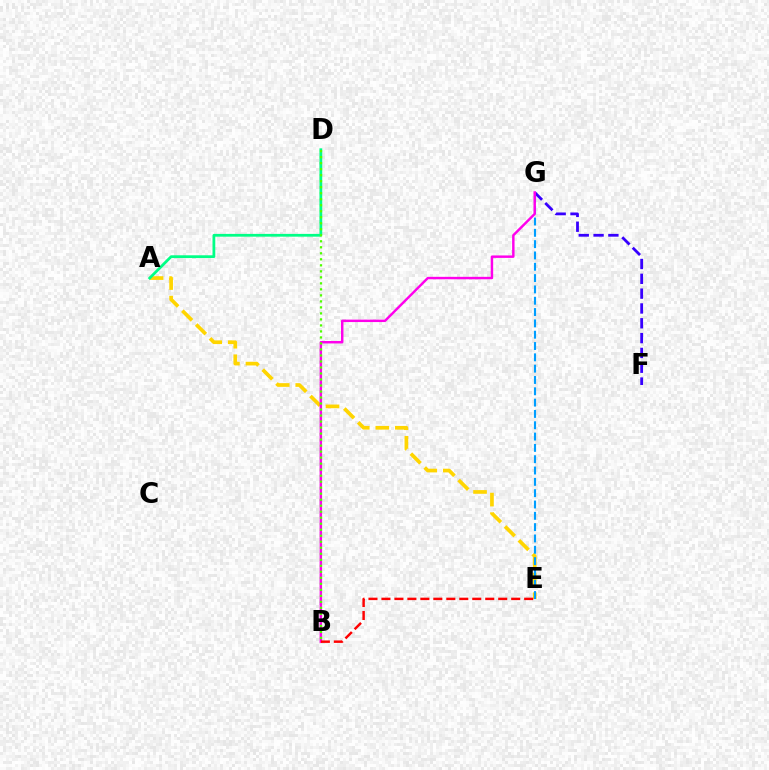{('F', 'G'): [{'color': '#3700ff', 'line_style': 'dashed', 'thickness': 2.01}], ('A', 'E'): [{'color': '#ffd500', 'line_style': 'dashed', 'thickness': 2.66}], ('A', 'D'): [{'color': '#00ff86', 'line_style': 'solid', 'thickness': 2.0}], ('E', 'G'): [{'color': '#009eff', 'line_style': 'dashed', 'thickness': 1.54}], ('B', 'G'): [{'color': '#ff00ed', 'line_style': 'solid', 'thickness': 1.76}], ('B', 'E'): [{'color': '#ff0000', 'line_style': 'dashed', 'thickness': 1.76}], ('B', 'D'): [{'color': '#4fff00', 'line_style': 'dotted', 'thickness': 1.63}]}